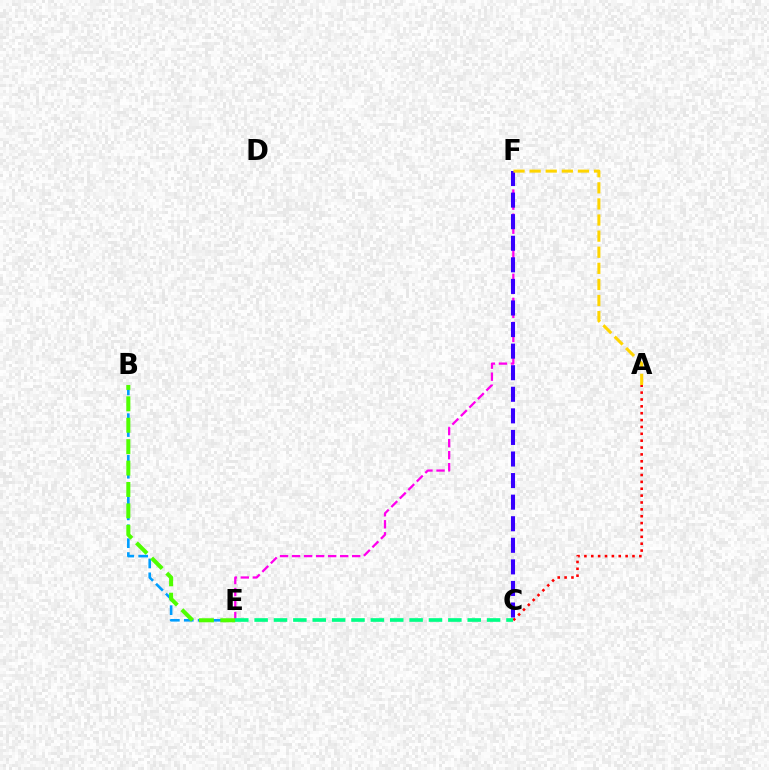{('A', 'C'): [{'color': '#ff0000', 'line_style': 'dotted', 'thickness': 1.87}], ('E', 'F'): [{'color': '#ff00ed', 'line_style': 'dashed', 'thickness': 1.63}], ('C', 'F'): [{'color': '#3700ff', 'line_style': 'dashed', 'thickness': 2.93}], ('B', 'E'): [{'color': '#009eff', 'line_style': 'dashed', 'thickness': 1.89}, {'color': '#4fff00', 'line_style': 'dashed', 'thickness': 2.91}], ('A', 'F'): [{'color': '#ffd500', 'line_style': 'dashed', 'thickness': 2.19}], ('C', 'E'): [{'color': '#00ff86', 'line_style': 'dashed', 'thickness': 2.63}]}